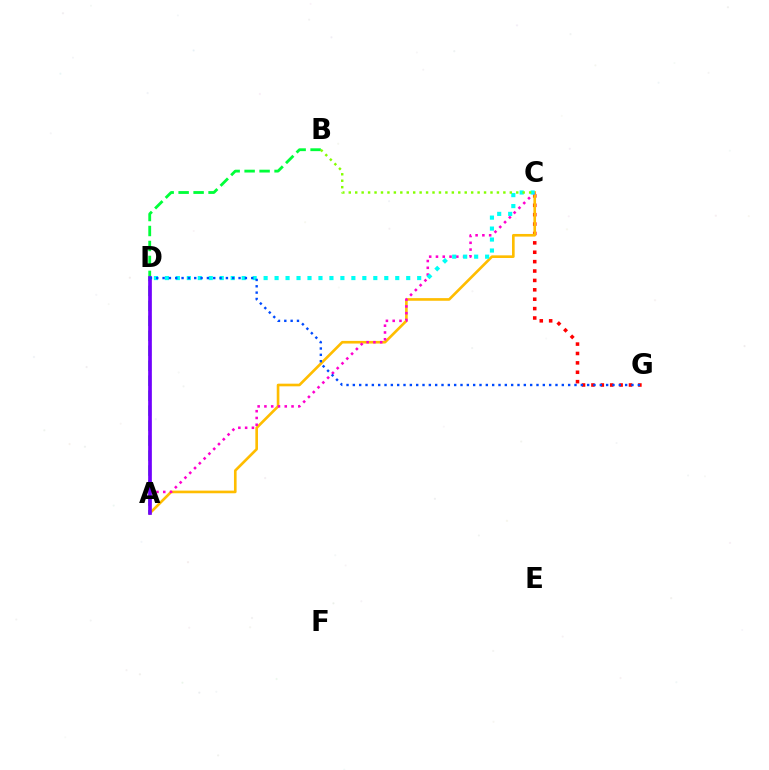{('C', 'G'): [{'color': '#ff0000', 'line_style': 'dotted', 'thickness': 2.55}], ('A', 'C'): [{'color': '#ffbd00', 'line_style': 'solid', 'thickness': 1.9}, {'color': '#ff00cf', 'line_style': 'dotted', 'thickness': 1.84}], ('A', 'B'): [{'color': '#00ff39', 'line_style': 'dashed', 'thickness': 2.03}], ('A', 'D'): [{'color': '#7200ff', 'line_style': 'solid', 'thickness': 2.65}], ('C', 'D'): [{'color': '#00fff6', 'line_style': 'dotted', 'thickness': 2.98}], ('B', 'C'): [{'color': '#84ff00', 'line_style': 'dotted', 'thickness': 1.75}], ('D', 'G'): [{'color': '#004bff', 'line_style': 'dotted', 'thickness': 1.72}]}